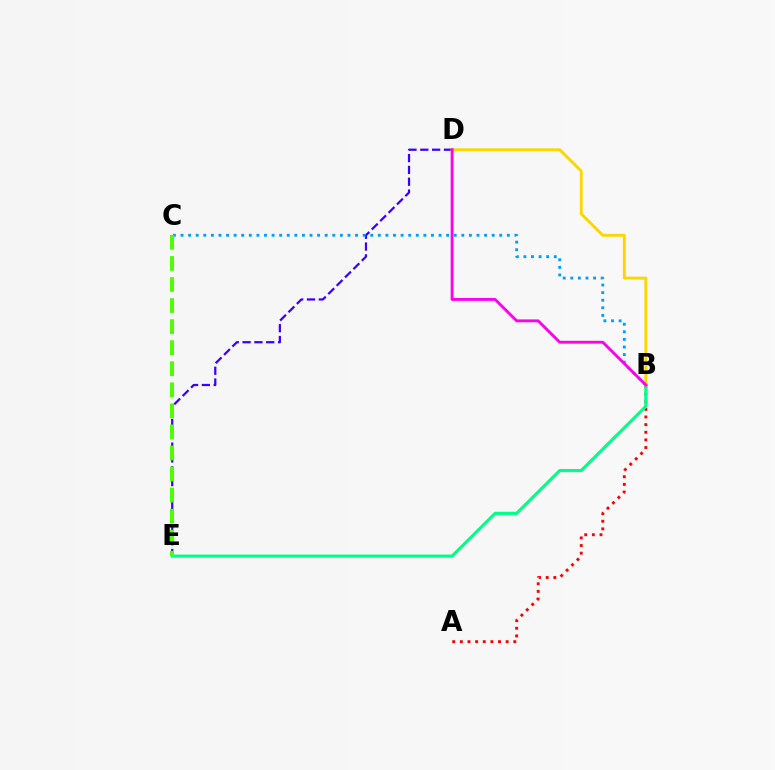{('A', 'B'): [{'color': '#ff0000', 'line_style': 'dotted', 'thickness': 2.07}], ('D', 'E'): [{'color': '#3700ff', 'line_style': 'dashed', 'thickness': 1.61}], ('B', 'E'): [{'color': '#00ff86', 'line_style': 'solid', 'thickness': 2.25}], ('B', 'C'): [{'color': '#009eff', 'line_style': 'dotted', 'thickness': 2.06}], ('C', 'E'): [{'color': '#4fff00', 'line_style': 'dashed', 'thickness': 2.86}], ('B', 'D'): [{'color': '#ffd500', 'line_style': 'solid', 'thickness': 2.08}, {'color': '#ff00ed', 'line_style': 'solid', 'thickness': 2.06}]}